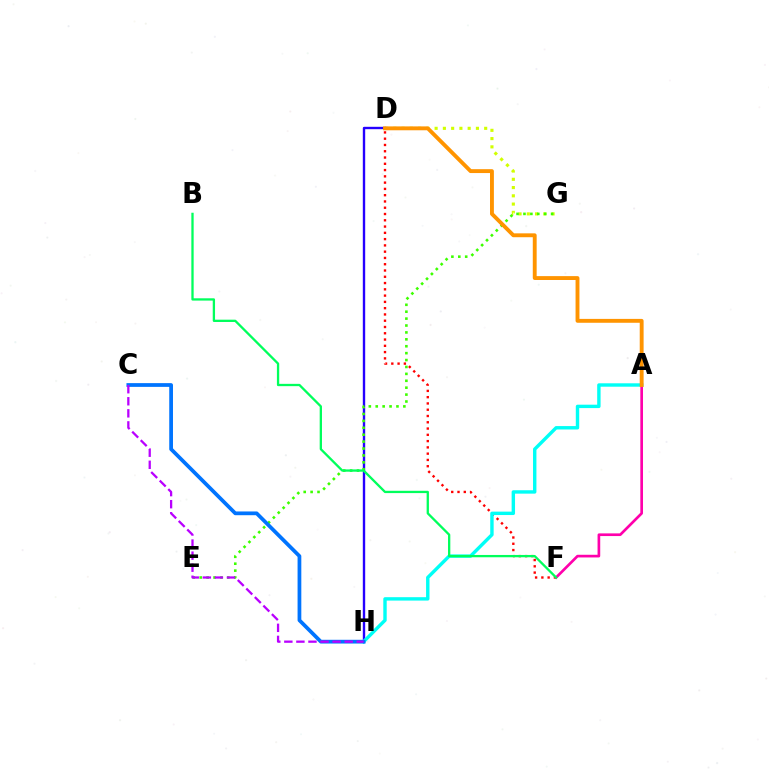{('D', 'G'): [{'color': '#d1ff00', 'line_style': 'dotted', 'thickness': 2.24}], ('D', 'F'): [{'color': '#ff0000', 'line_style': 'dotted', 'thickness': 1.71}], ('D', 'H'): [{'color': '#2500ff', 'line_style': 'solid', 'thickness': 1.72}], ('A', 'H'): [{'color': '#00fff6', 'line_style': 'solid', 'thickness': 2.45}], ('A', 'F'): [{'color': '#ff00ac', 'line_style': 'solid', 'thickness': 1.92}], ('E', 'G'): [{'color': '#3dff00', 'line_style': 'dotted', 'thickness': 1.88}], ('B', 'F'): [{'color': '#00ff5c', 'line_style': 'solid', 'thickness': 1.66}], ('A', 'D'): [{'color': '#ff9400', 'line_style': 'solid', 'thickness': 2.79}], ('C', 'H'): [{'color': '#0074ff', 'line_style': 'solid', 'thickness': 2.7}, {'color': '#b900ff', 'line_style': 'dashed', 'thickness': 1.64}]}